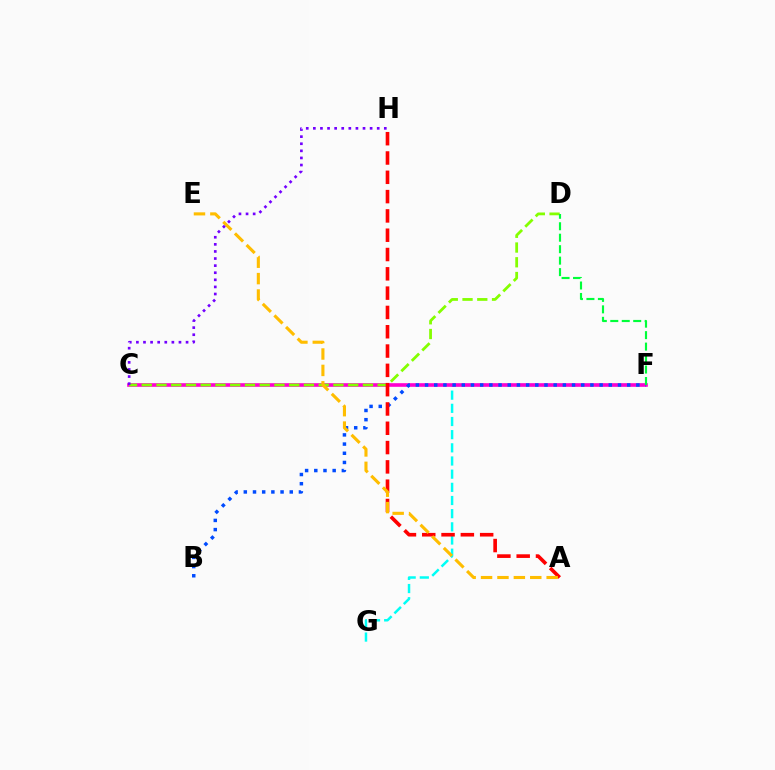{('F', 'G'): [{'color': '#00fff6', 'line_style': 'dashed', 'thickness': 1.79}], ('C', 'F'): [{'color': '#ff00cf', 'line_style': 'solid', 'thickness': 2.61}], ('B', 'F'): [{'color': '#004bff', 'line_style': 'dotted', 'thickness': 2.5}], ('C', 'D'): [{'color': '#84ff00', 'line_style': 'dashed', 'thickness': 2.0}], ('A', 'H'): [{'color': '#ff0000', 'line_style': 'dashed', 'thickness': 2.62}], ('D', 'F'): [{'color': '#00ff39', 'line_style': 'dashed', 'thickness': 1.56}], ('A', 'E'): [{'color': '#ffbd00', 'line_style': 'dashed', 'thickness': 2.23}], ('C', 'H'): [{'color': '#7200ff', 'line_style': 'dotted', 'thickness': 1.93}]}